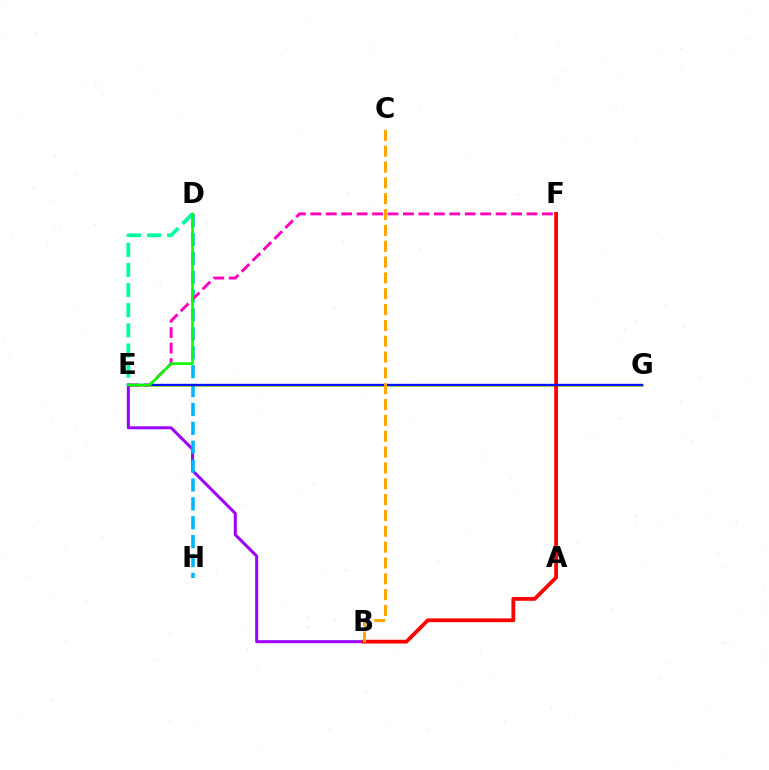{('E', 'G'): [{'color': '#b3ff00', 'line_style': 'solid', 'thickness': 1.94}, {'color': '#0010ff', 'line_style': 'solid', 'thickness': 1.71}], ('B', 'E'): [{'color': '#9b00ff', 'line_style': 'solid', 'thickness': 2.17}], ('D', 'H'): [{'color': '#00b5ff', 'line_style': 'dashed', 'thickness': 2.57}], ('B', 'F'): [{'color': '#ff0000', 'line_style': 'solid', 'thickness': 2.72}], ('E', 'F'): [{'color': '#ff00bd', 'line_style': 'dashed', 'thickness': 2.1}], ('D', 'E'): [{'color': '#00ff9d', 'line_style': 'dashed', 'thickness': 2.74}, {'color': '#08ff00', 'line_style': 'solid', 'thickness': 1.86}], ('B', 'C'): [{'color': '#ffa500', 'line_style': 'dashed', 'thickness': 2.15}]}